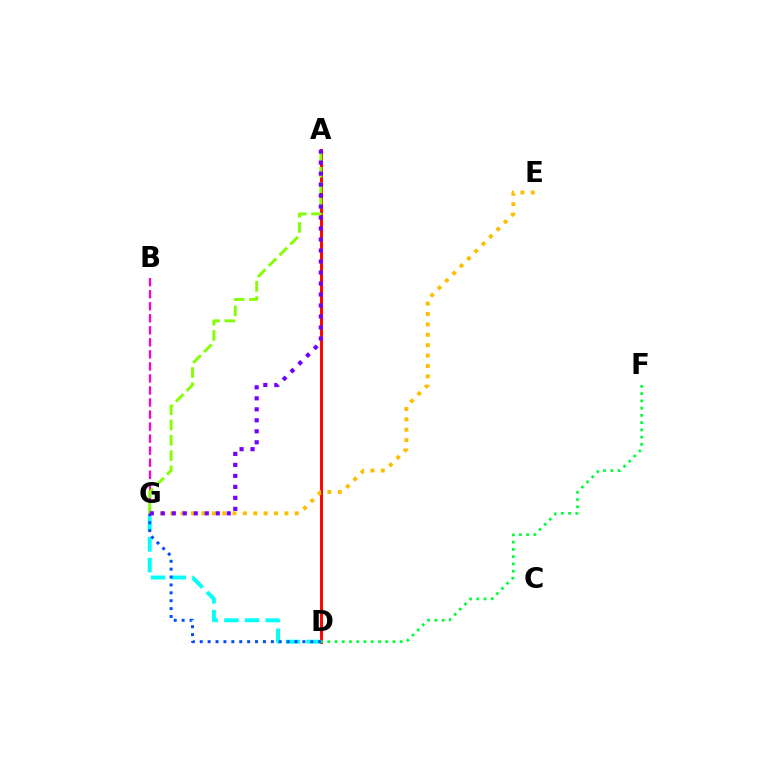{('A', 'D'): [{'color': '#ff0000', 'line_style': 'solid', 'thickness': 2.11}], ('B', 'G'): [{'color': '#ff00cf', 'line_style': 'dashed', 'thickness': 1.63}], ('D', 'F'): [{'color': '#00ff39', 'line_style': 'dotted', 'thickness': 1.97}], ('E', 'G'): [{'color': '#ffbd00', 'line_style': 'dotted', 'thickness': 2.82}], ('D', 'G'): [{'color': '#00fff6', 'line_style': 'dashed', 'thickness': 2.81}, {'color': '#004bff', 'line_style': 'dotted', 'thickness': 2.15}], ('A', 'G'): [{'color': '#84ff00', 'line_style': 'dashed', 'thickness': 2.08}, {'color': '#7200ff', 'line_style': 'dotted', 'thickness': 2.99}]}